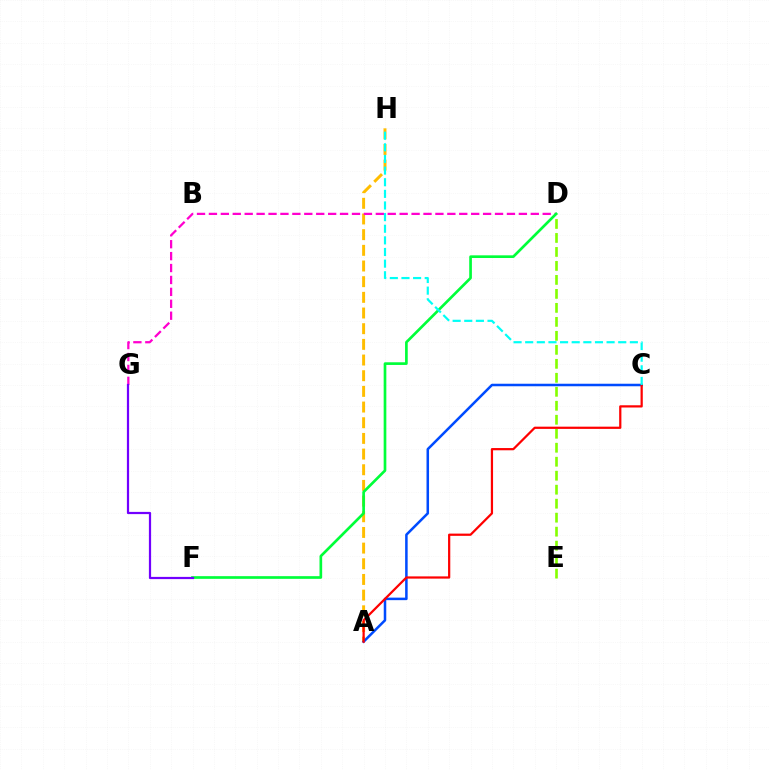{('A', 'H'): [{'color': '#ffbd00', 'line_style': 'dashed', 'thickness': 2.13}], ('D', 'E'): [{'color': '#84ff00', 'line_style': 'dashed', 'thickness': 1.9}], ('D', 'G'): [{'color': '#ff00cf', 'line_style': 'dashed', 'thickness': 1.62}], ('A', 'C'): [{'color': '#004bff', 'line_style': 'solid', 'thickness': 1.82}, {'color': '#ff0000', 'line_style': 'solid', 'thickness': 1.61}], ('D', 'F'): [{'color': '#00ff39', 'line_style': 'solid', 'thickness': 1.93}], ('F', 'G'): [{'color': '#7200ff', 'line_style': 'solid', 'thickness': 1.6}], ('C', 'H'): [{'color': '#00fff6', 'line_style': 'dashed', 'thickness': 1.58}]}